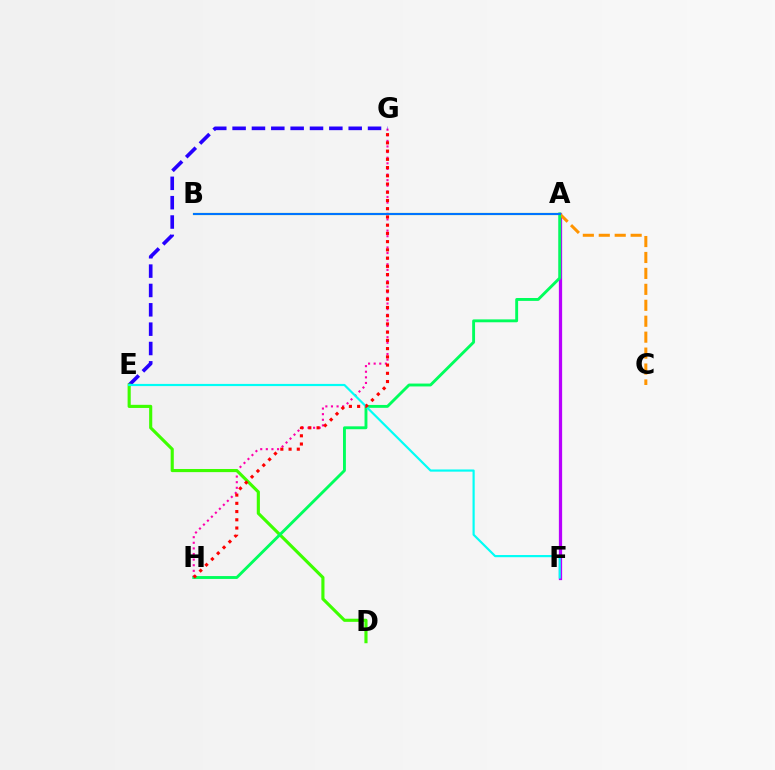{('A', 'F'): [{'color': '#b900ff', 'line_style': 'solid', 'thickness': 2.34}], ('G', 'H'): [{'color': '#ff00ac', 'line_style': 'dotted', 'thickness': 1.52}, {'color': '#ff0000', 'line_style': 'dotted', 'thickness': 2.24}], ('E', 'G'): [{'color': '#2500ff', 'line_style': 'dashed', 'thickness': 2.63}], ('D', 'E'): [{'color': '#3dff00', 'line_style': 'solid', 'thickness': 2.25}], ('A', 'C'): [{'color': '#ff9400', 'line_style': 'dashed', 'thickness': 2.17}], ('A', 'B'): [{'color': '#d1ff00', 'line_style': 'solid', 'thickness': 1.55}, {'color': '#0074ff', 'line_style': 'solid', 'thickness': 1.54}], ('A', 'H'): [{'color': '#00ff5c', 'line_style': 'solid', 'thickness': 2.08}], ('E', 'F'): [{'color': '#00fff6', 'line_style': 'solid', 'thickness': 1.57}]}